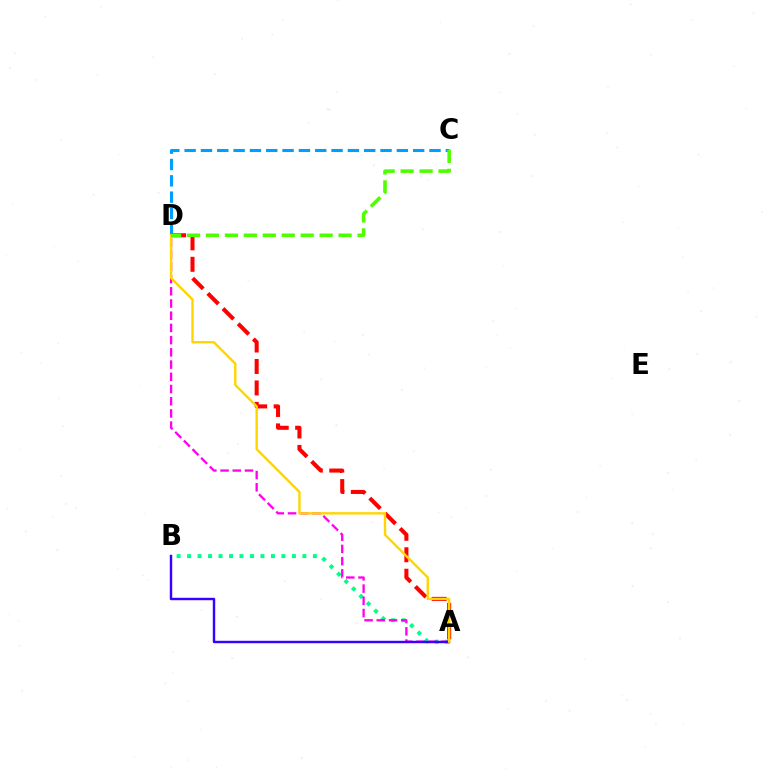{('A', 'B'): [{'color': '#00ff86', 'line_style': 'dotted', 'thickness': 2.85}, {'color': '#3700ff', 'line_style': 'solid', 'thickness': 1.75}], ('A', 'D'): [{'color': '#ff00ed', 'line_style': 'dashed', 'thickness': 1.66}, {'color': '#ff0000', 'line_style': 'dashed', 'thickness': 2.92}, {'color': '#ffd500', 'line_style': 'solid', 'thickness': 1.72}], ('C', 'D'): [{'color': '#009eff', 'line_style': 'dashed', 'thickness': 2.22}, {'color': '#4fff00', 'line_style': 'dashed', 'thickness': 2.57}]}